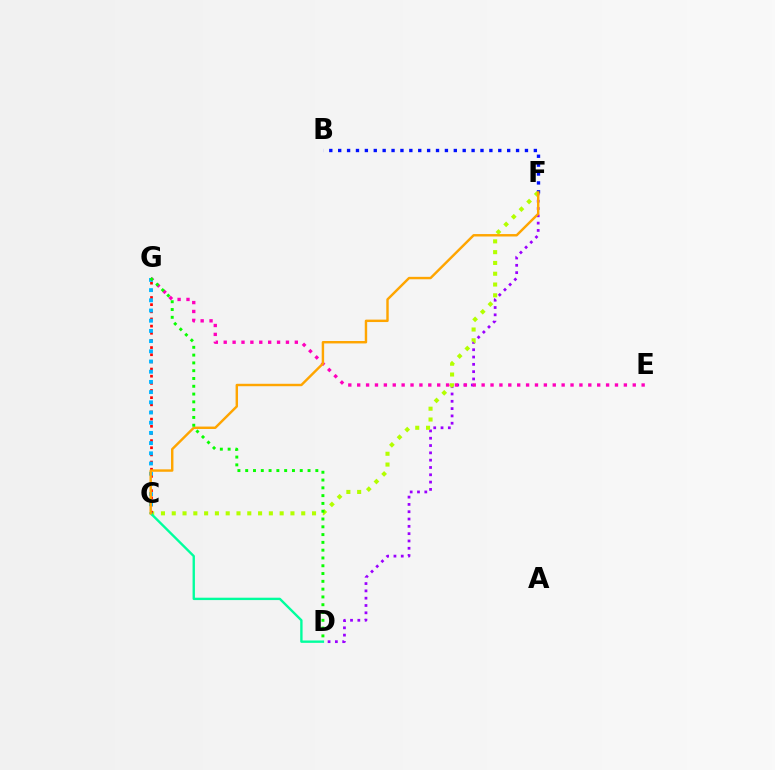{('D', 'F'): [{'color': '#9b00ff', 'line_style': 'dotted', 'thickness': 1.99}], ('B', 'F'): [{'color': '#0010ff', 'line_style': 'dotted', 'thickness': 2.42}], ('C', 'F'): [{'color': '#b3ff00', 'line_style': 'dotted', 'thickness': 2.93}, {'color': '#ffa500', 'line_style': 'solid', 'thickness': 1.75}], ('C', 'G'): [{'color': '#ff0000', 'line_style': 'dotted', 'thickness': 1.94}, {'color': '#00b5ff', 'line_style': 'dotted', 'thickness': 2.77}], ('E', 'G'): [{'color': '#ff00bd', 'line_style': 'dotted', 'thickness': 2.42}], ('C', 'D'): [{'color': '#00ff9d', 'line_style': 'solid', 'thickness': 1.71}], ('D', 'G'): [{'color': '#08ff00', 'line_style': 'dotted', 'thickness': 2.12}]}